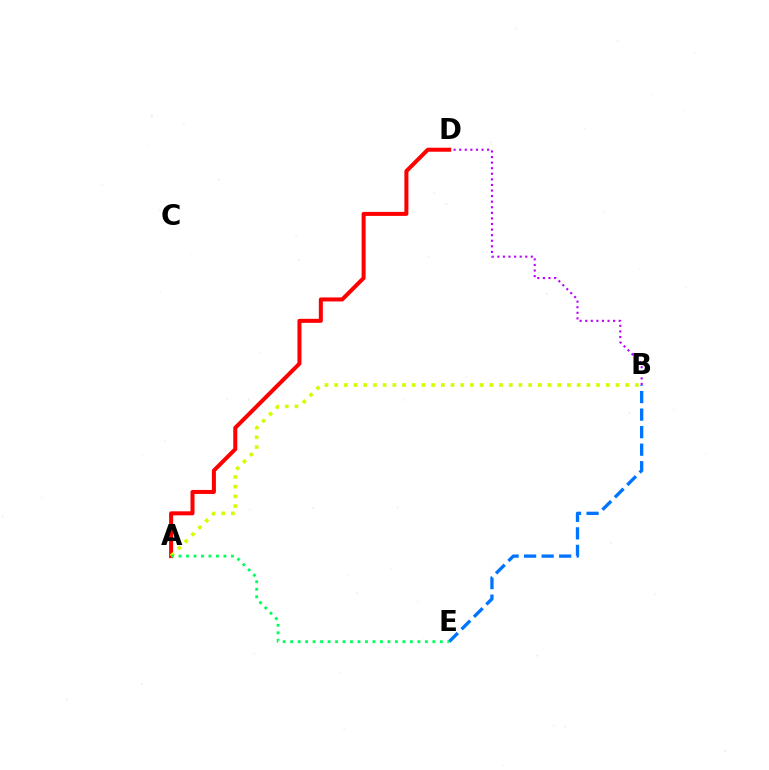{('B', 'E'): [{'color': '#0074ff', 'line_style': 'dashed', 'thickness': 2.38}], ('B', 'D'): [{'color': '#b900ff', 'line_style': 'dotted', 'thickness': 1.52}], ('A', 'D'): [{'color': '#ff0000', 'line_style': 'solid', 'thickness': 2.89}], ('A', 'B'): [{'color': '#d1ff00', 'line_style': 'dotted', 'thickness': 2.64}], ('A', 'E'): [{'color': '#00ff5c', 'line_style': 'dotted', 'thickness': 2.03}]}